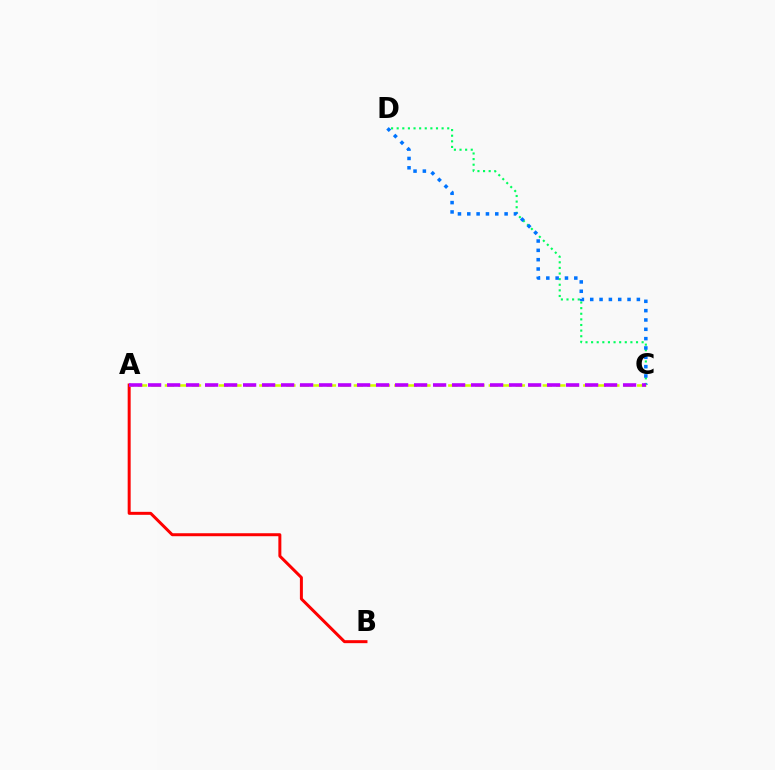{('A', 'B'): [{'color': '#ff0000', 'line_style': 'solid', 'thickness': 2.15}], ('C', 'D'): [{'color': '#00ff5c', 'line_style': 'dotted', 'thickness': 1.53}, {'color': '#0074ff', 'line_style': 'dotted', 'thickness': 2.53}], ('A', 'C'): [{'color': '#d1ff00', 'line_style': 'dashed', 'thickness': 1.83}, {'color': '#b900ff', 'line_style': 'dashed', 'thickness': 2.58}]}